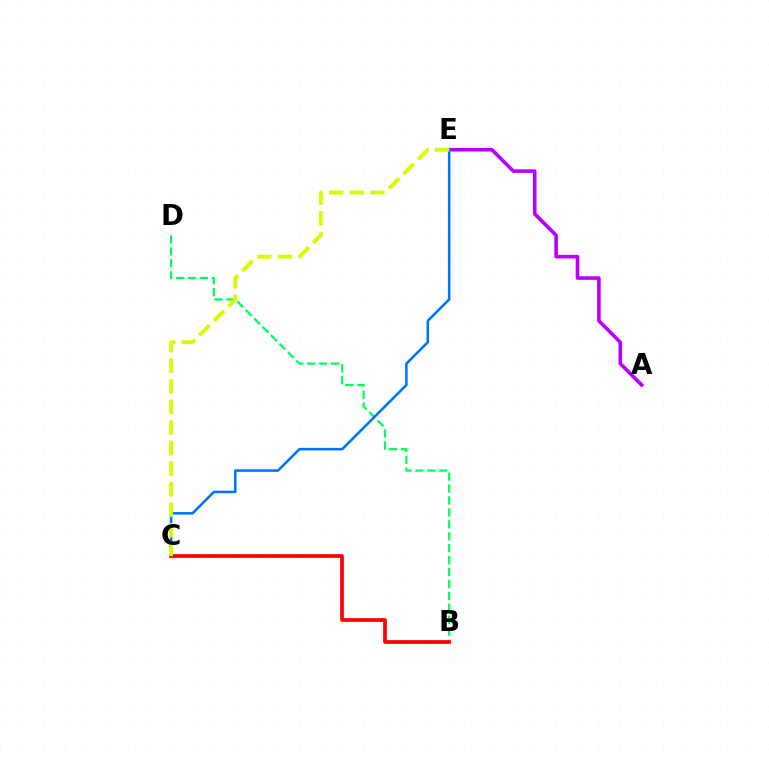{('A', 'E'): [{'color': '#b900ff', 'line_style': 'solid', 'thickness': 2.59}], ('B', 'D'): [{'color': '#00ff5c', 'line_style': 'dashed', 'thickness': 1.62}], ('C', 'E'): [{'color': '#0074ff', 'line_style': 'solid', 'thickness': 1.84}, {'color': '#d1ff00', 'line_style': 'dashed', 'thickness': 2.8}], ('B', 'C'): [{'color': '#ff0000', 'line_style': 'solid', 'thickness': 2.68}]}